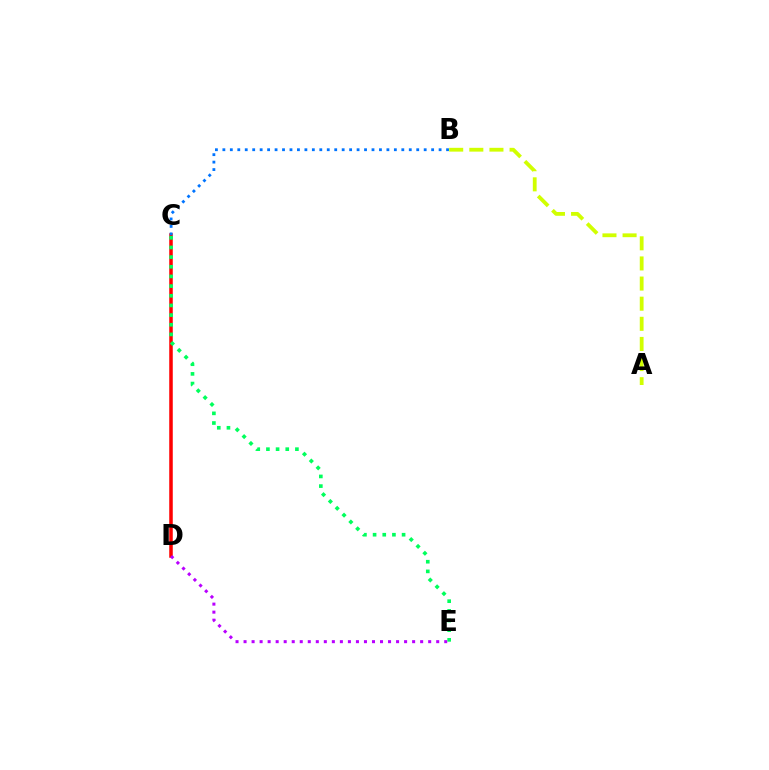{('C', 'D'): [{'color': '#ff0000', 'line_style': 'solid', 'thickness': 2.54}], ('B', 'C'): [{'color': '#0074ff', 'line_style': 'dotted', 'thickness': 2.03}], ('A', 'B'): [{'color': '#d1ff00', 'line_style': 'dashed', 'thickness': 2.73}], ('D', 'E'): [{'color': '#b900ff', 'line_style': 'dotted', 'thickness': 2.18}], ('C', 'E'): [{'color': '#00ff5c', 'line_style': 'dotted', 'thickness': 2.63}]}